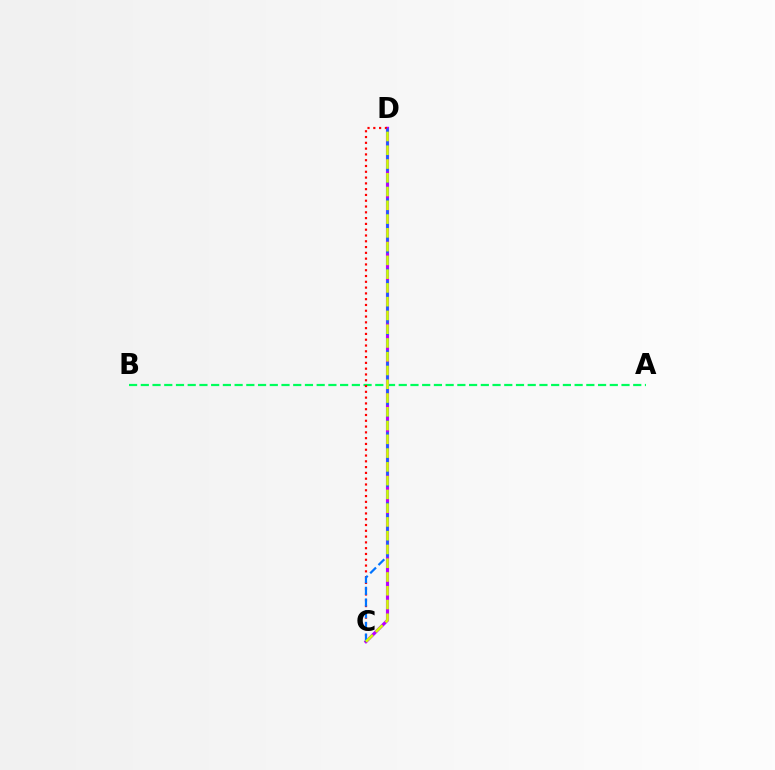{('A', 'B'): [{'color': '#00ff5c', 'line_style': 'dashed', 'thickness': 1.59}], ('C', 'D'): [{'color': '#b900ff', 'line_style': 'solid', 'thickness': 2.24}, {'color': '#ff0000', 'line_style': 'dotted', 'thickness': 1.57}, {'color': '#0074ff', 'line_style': 'dashed', 'thickness': 1.59}, {'color': '#d1ff00', 'line_style': 'dashed', 'thickness': 1.87}]}